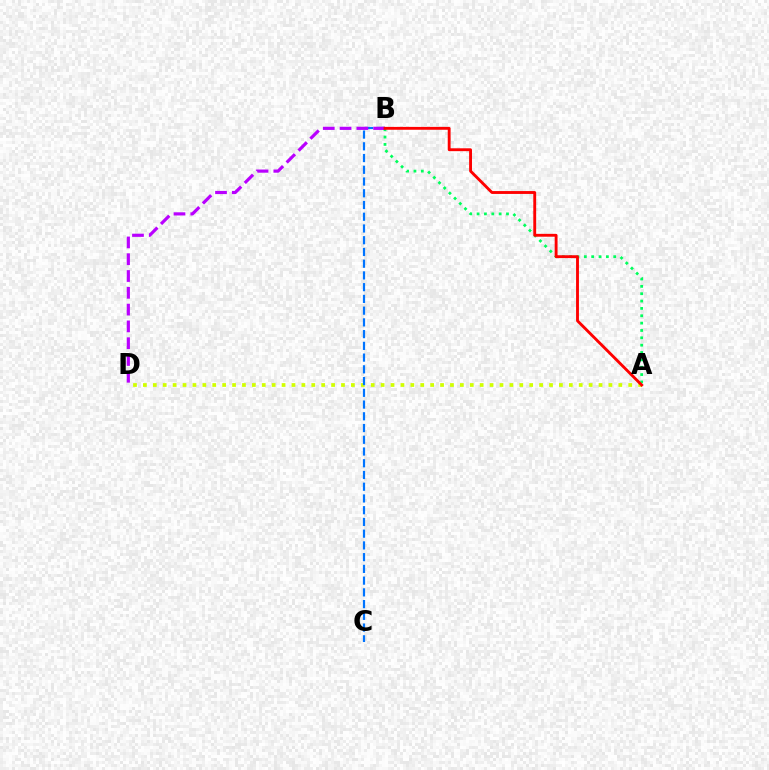{('A', 'B'): [{'color': '#00ff5c', 'line_style': 'dotted', 'thickness': 2.0}, {'color': '#ff0000', 'line_style': 'solid', 'thickness': 2.06}], ('A', 'D'): [{'color': '#d1ff00', 'line_style': 'dotted', 'thickness': 2.69}], ('B', 'C'): [{'color': '#0074ff', 'line_style': 'dashed', 'thickness': 1.59}], ('B', 'D'): [{'color': '#b900ff', 'line_style': 'dashed', 'thickness': 2.28}]}